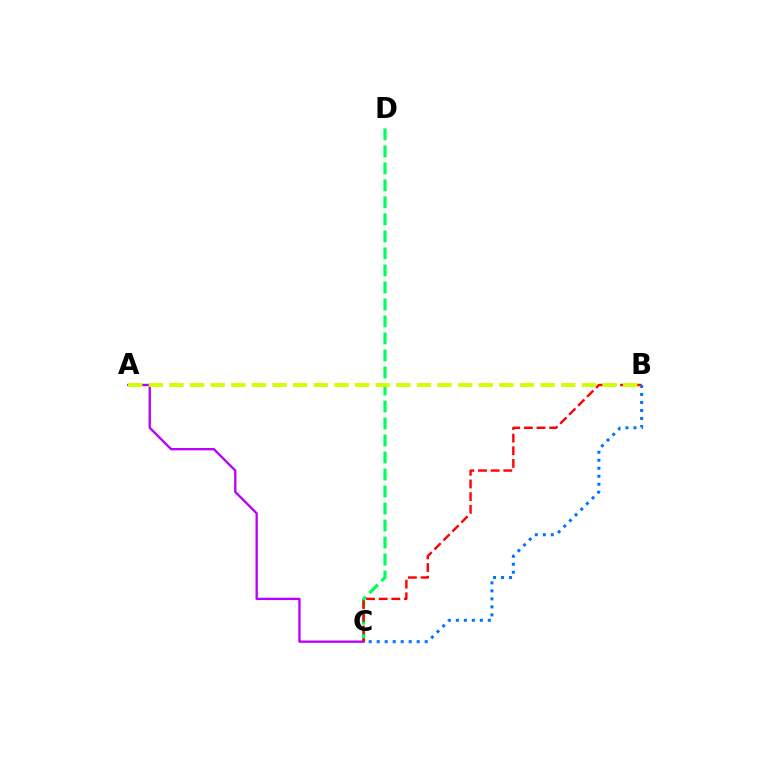{('C', 'D'): [{'color': '#00ff5c', 'line_style': 'dashed', 'thickness': 2.31}], ('A', 'C'): [{'color': '#b900ff', 'line_style': 'solid', 'thickness': 1.69}], ('B', 'C'): [{'color': '#ff0000', 'line_style': 'dashed', 'thickness': 1.72}, {'color': '#0074ff', 'line_style': 'dotted', 'thickness': 2.17}], ('A', 'B'): [{'color': '#d1ff00', 'line_style': 'dashed', 'thickness': 2.8}]}